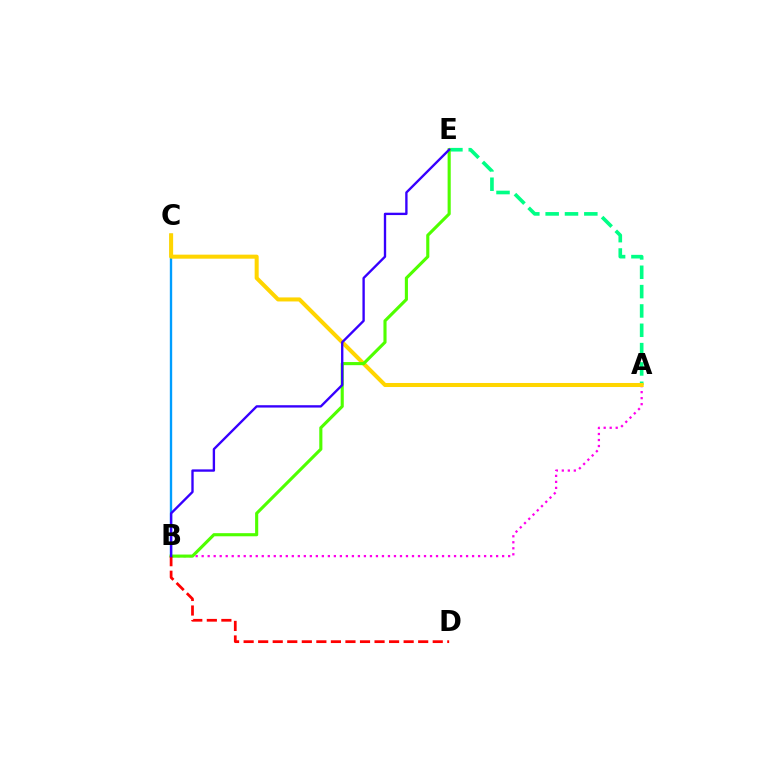{('A', 'E'): [{'color': '#00ff86', 'line_style': 'dashed', 'thickness': 2.63}], ('B', 'C'): [{'color': '#009eff', 'line_style': 'solid', 'thickness': 1.7}], ('A', 'B'): [{'color': '#ff00ed', 'line_style': 'dotted', 'thickness': 1.63}], ('A', 'C'): [{'color': '#ffd500', 'line_style': 'solid', 'thickness': 2.91}], ('B', 'E'): [{'color': '#4fff00', 'line_style': 'solid', 'thickness': 2.24}, {'color': '#3700ff', 'line_style': 'solid', 'thickness': 1.7}], ('B', 'D'): [{'color': '#ff0000', 'line_style': 'dashed', 'thickness': 1.98}]}